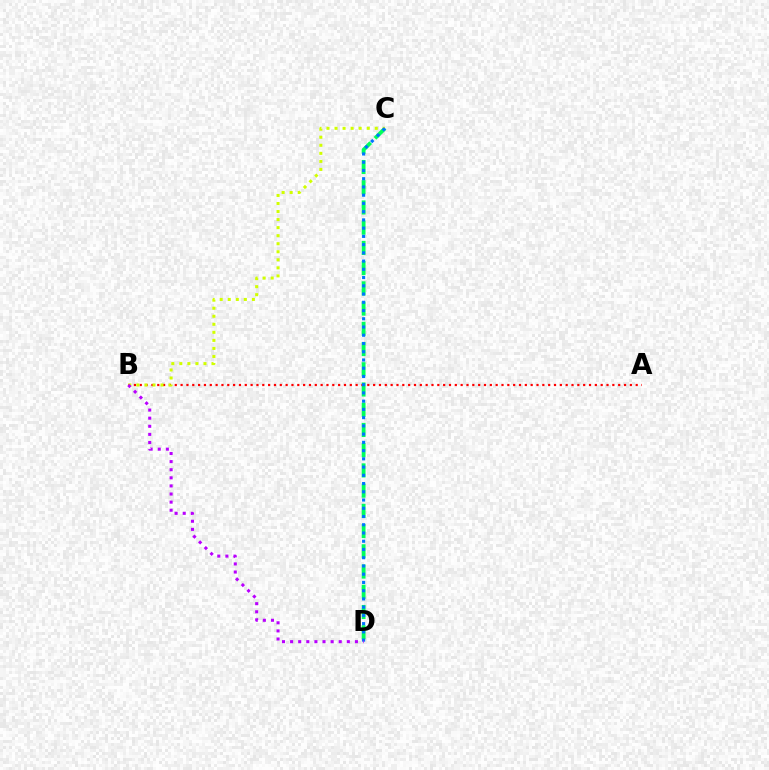{('C', 'D'): [{'color': '#00ff5c', 'line_style': 'dashed', 'thickness': 2.75}, {'color': '#0074ff', 'line_style': 'dotted', 'thickness': 2.24}], ('A', 'B'): [{'color': '#ff0000', 'line_style': 'dotted', 'thickness': 1.59}], ('B', 'C'): [{'color': '#d1ff00', 'line_style': 'dotted', 'thickness': 2.18}], ('B', 'D'): [{'color': '#b900ff', 'line_style': 'dotted', 'thickness': 2.2}]}